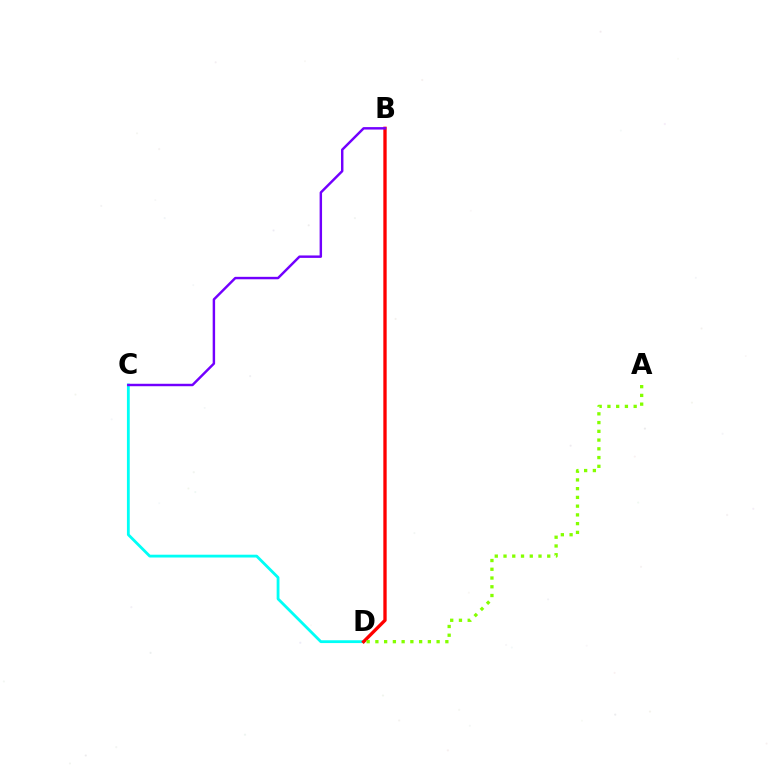{('C', 'D'): [{'color': '#00fff6', 'line_style': 'solid', 'thickness': 2.02}], ('B', 'D'): [{'color': '#ff0000', 'line_style': 'solid', 'thickness': 2.4}], ('A', 'D'): [{'color': '#84ff00', 'line_style': 'dotted', 'thickness': 2.38}], ('B', 'C'): [{'color': '#7200ff', 'line_style': 'solid', 'thickness': 1.76}]}